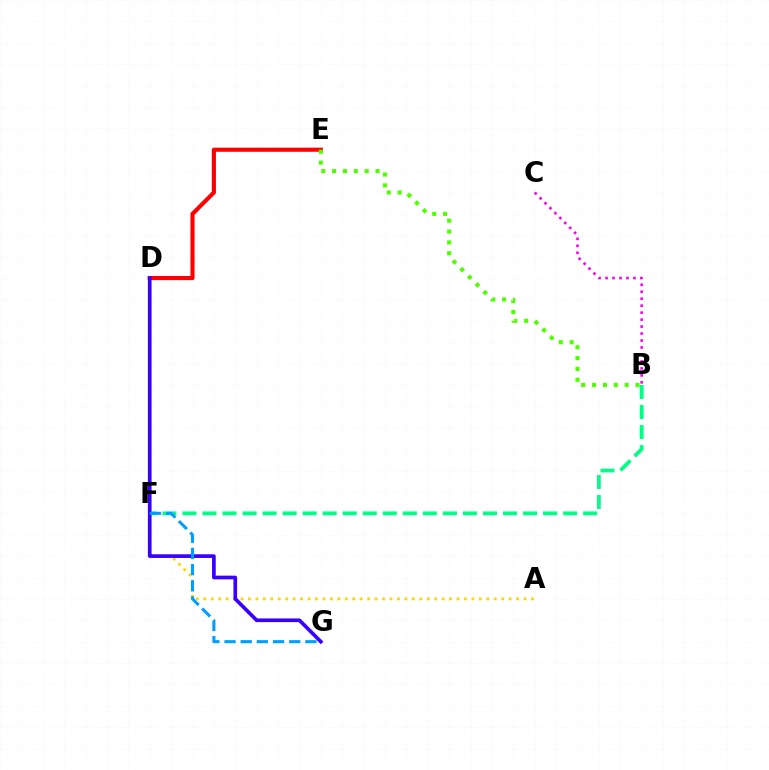{('A', 'F'): [{'color': '#ffd500', 'line_style': 'dotted', 'thickness': 2.02}], ('D', 'E'): [{'color': '#ff0000', 'line_style': 'solid', 'thickness': 2.96}], ('B', 'E'): [{'color': '#4fff00', 'line_style': 'dotted', 'thickness': 2.95}], ('B', 'F'): [{'color': '#00ff86', 'line_style': 'dashed', 'thickness': 2.72}], ('D', 'G'): [{'color': '#3700ff', 'line_style': 'solid', 'thickness': 2.65}], ('F', 'G'): [{'color': '#009eff', 'line_style': 'dashed', 'thickness': 2.2}], ('B', 'C'): [{'color': '#ff00ed', 'line_style': 'dotted', 'thickness': 1.89}]}